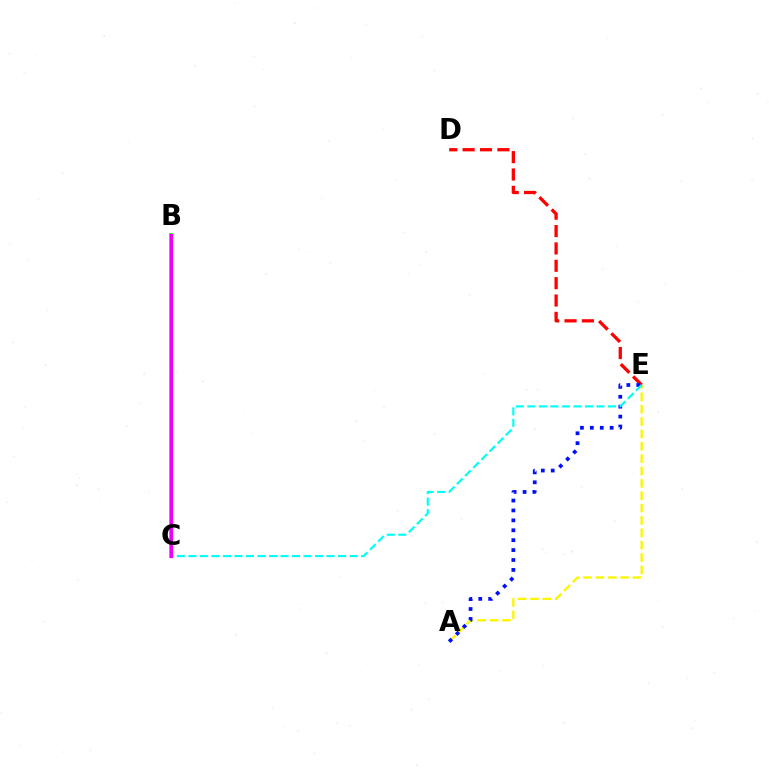{('D', 'E'): [{'color': '#ff0000', 'line_style': 'dashed', 'thickness': 2.36}], ('A', 'E'): [{'color': '#fcf500', 'line_style': 'dashed', 'thickness': 1.68}, {'color': '#0010ff', 'line_style': 'dotted', 'thickness': 2.69}], ('B', 'C'): [{'color': '#08ff00', 'line_style': 'solid', 'thickness': 2.73}, {'color': '#ee00ff', 'line_style': 'solid', 'thickness': 2.33}], ('C', 'E'): [{'color': '#00fff6', 'line_style': 'dashed', 'thickness': 1.56}]}